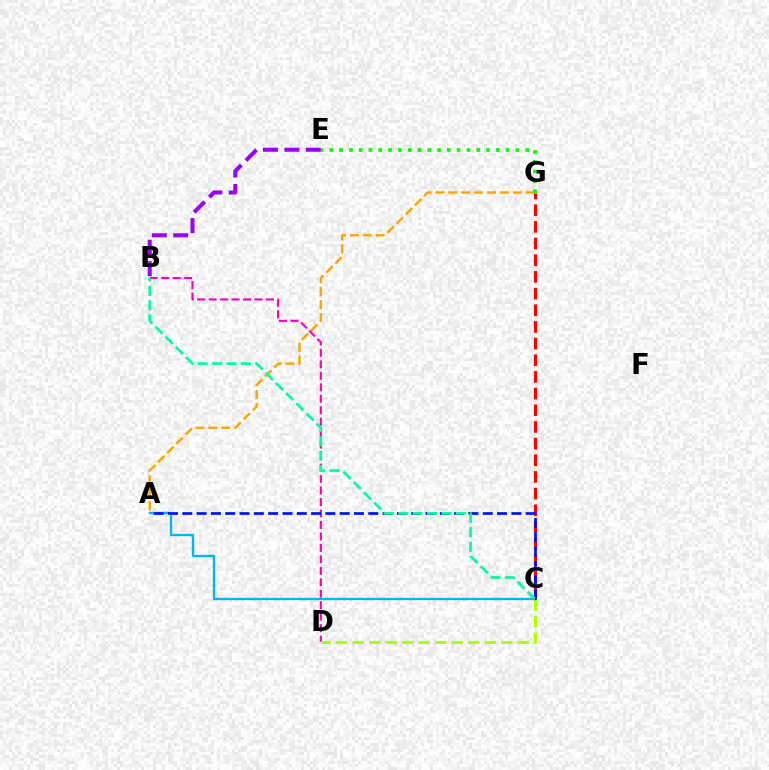{('C', 'D'): [{'color': '#b3ff00', 'line_style': 'dashed', 'thickness': 2.24}], ('A', 'G'): [{'color': '#ffa500', 'line_style': 'dashed', 'thickness': 1.75}], ('B', 'D'): [{'color': '#ff00bd', 'line_style': 'dashed', 'thickness': 1.56}], ('B', 'E'): [{'color': '#9b00ff', 'line_style': 'dashed', 'thickness': 2.92}], ('E', 'G'): [{'color': '#08ff00', 'line_style': 'dotted', 'thickness': 2.66}], ('A', 'C'): [{'color': '#00b5ff', 'line_style': 'solid', 'thickness': 1.69}, {'color': '#0010ff', 'line_style': 'dashed', 'thickness': 1.94}], ('C', 'G'): [{'color': '#ff0000', 'line_style': 'dashed', 'thickness': 2.27}], ('B', 'C'): [{'color': '#00ff9d', 'line_style': 'dashed', 'thickness': 1.95}]}